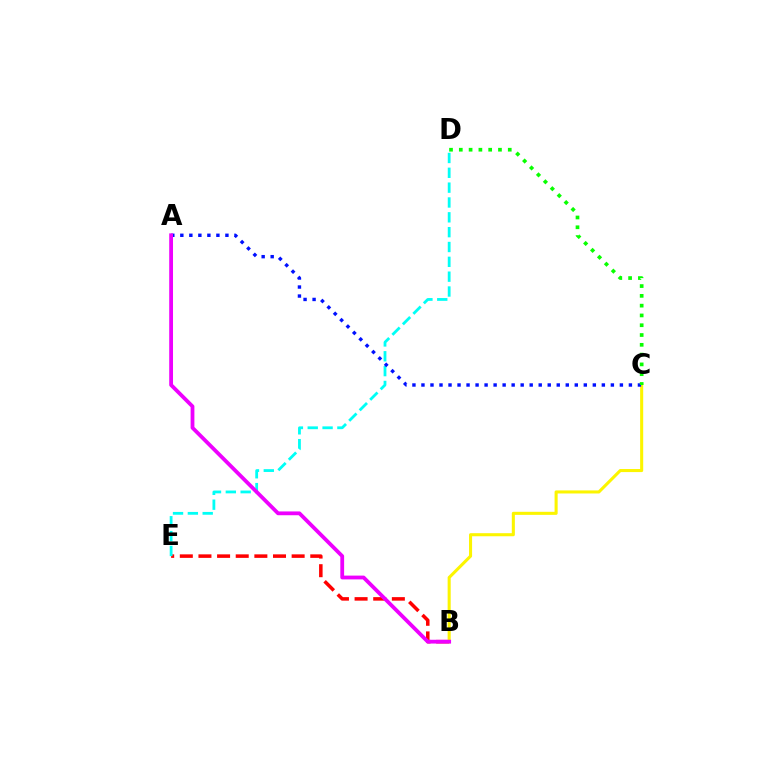{('B', 'E'): [{'color': '#ff0000', 'line_style': 'dashed', 'thickness': 2.53}], ('D', 'E'): [{'color': '#00fff6', 'line_style': 'dashed', 'thickness': 2.02}], ('B', 'C'): [{'color': '#fcf500', 'line_style': 'solid', 'thickness': 2.21}], ('A', 'C'): [{'color': '#0010ff', 'line_style': 'dotted', 'thickness': 2.45}], ('C', 'D'): [{'color': '#08ff00', 'line_style': 'dotted', 'thickness': 2.66}], ('A', 'B'): [{'color': '#ee00ff', 'line_style': 'solid', 'thickness': 2.73}]}